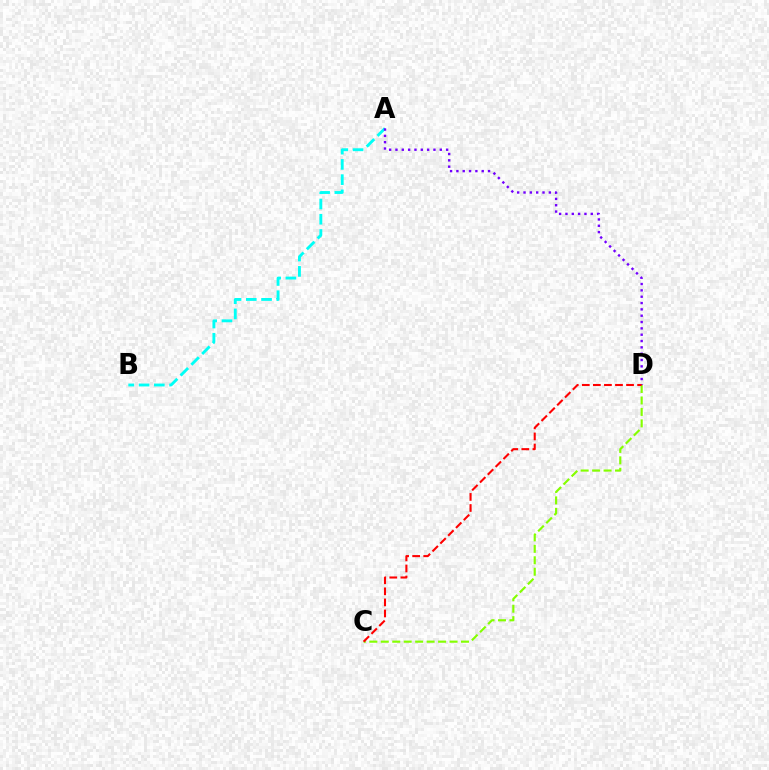{('A', 'B'): [{'color': '#00fff6', 'line_style': 'dashed', 'thickness': 2.07}], ('A', 'D'): [{'color': '#7200ff', 'line_style': 'dotted', 'thickness': 1.72}], ('C', 'D'): [{'color': '#84ff00', 'line_style': 'dashed', 'thickness': 1.56}, {'color': '#ff0000', 'line_style': 'dashed', 'thickness': 1.5}]}